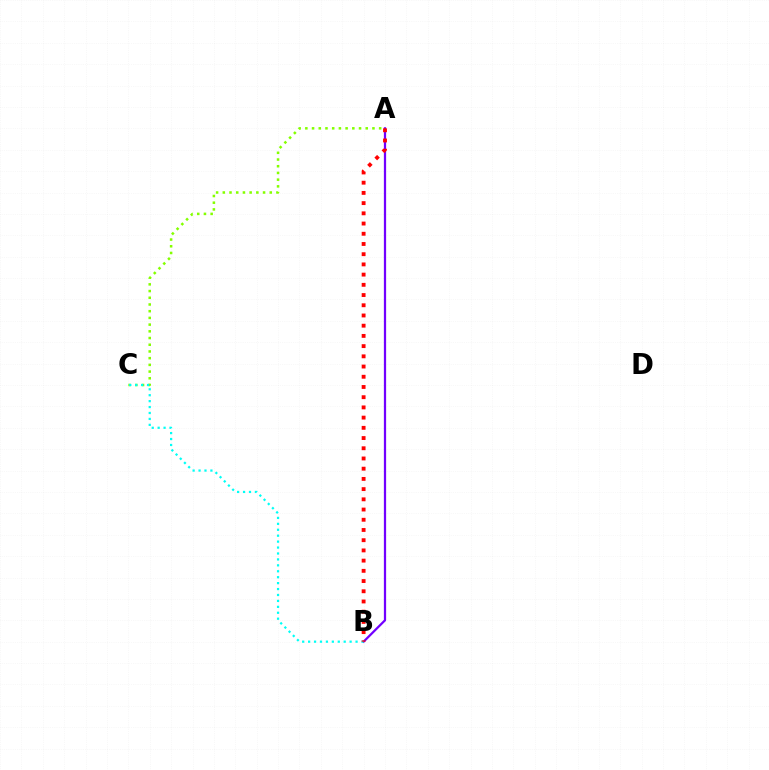{('A', 'C'): [{'color': '#84ff00', 'line_style': 'dotted', 'thickness': 1.82}], ('A', 'B'): [{'color': '#7200ff', 'line_style': 'solid', 'thickness': 1.61}, {'color': '#ff0000', 'line_style': 'dotted', 'thickness': 2.78}], ('B', 'C'): [{'color': '#00fff6', 'line_style': 'dotted', 'thickness': 1.61}]}